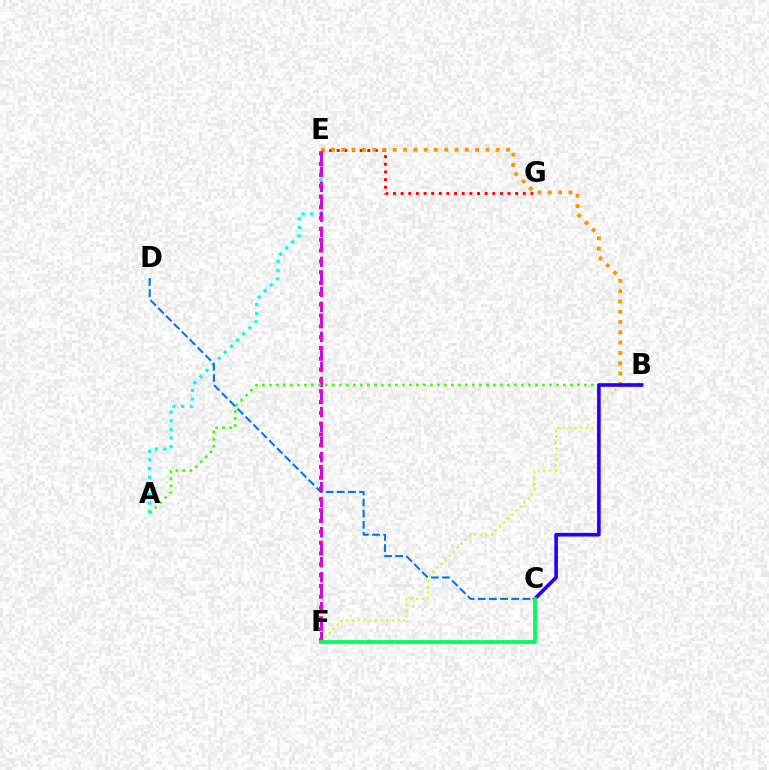{('A', 'E'): [{'color': '#00fff6', 'line_style': 'dotted', 'thickness': 2.35}], ('C', 'D'): [{'color': '#0074ff', 'line_style': 'dashed', 'thickness': 1.51}], ('E', 'G'): [{'color': '#ff0000', 'line_style': 'dotted', 'thickness': 2.07}], ('E', 'F'): [{'color': '#b900ff', 'line_style': 'dashed', 'thickness': 2.04}, {'color': '#ff00ac', 'line_style': 'dotted', 'thickness': 2.94}], ('B', 'F'): [{'color': '#d1ff00', 'line_style': 'dotted', 'thickness': 1.55}], ('B', 'E'): [{'color': '#ff9400', 'line_style': 'dotted', 'thickness': 2.8}], ('A', 'B'): [{'color': '#3dff00', 'line_style': 'dotted', 'thickness': 1.9}], ('B', 'C'): [{'color': '#2500ff', 'line_style': 'solid', 'thickness': 2.62}], ('C', 'F'): [{'color': '#00ff5c', 'line_style': 'solid', 'thickness': 2.71}]}